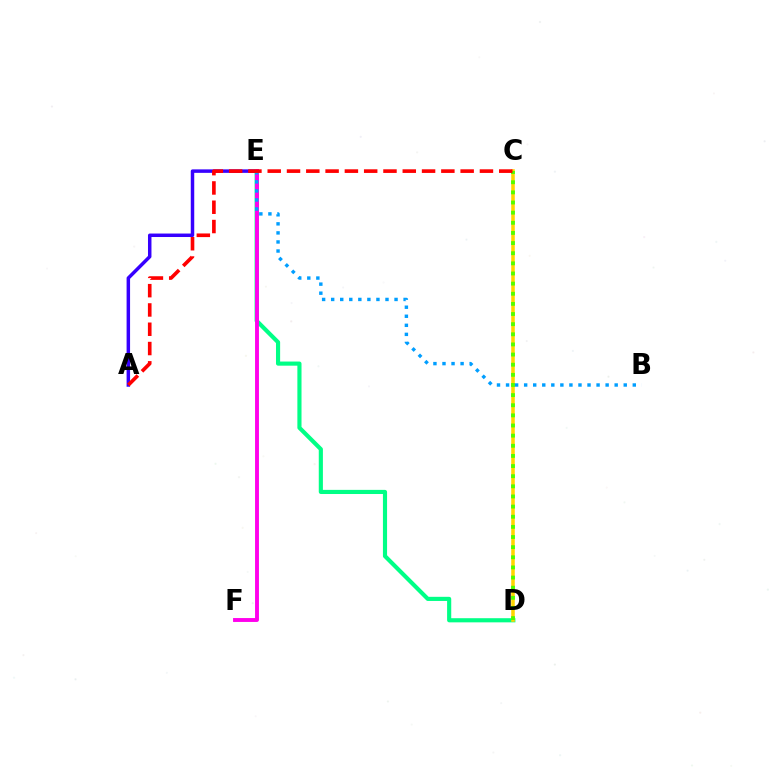{('A', 'E'): [{'color': '#3700ff', 'line_style': 'solid', 'thickness': 2.5}], ('D', 'E'): [{'color': '#00ff86', 'line_style': 'solid', 'thickness': 2.98}], ('E', 'F'): [{'color': '#ff00ed', 'line_style': 'solid', 'thickness': 2.8}], ('C', 'D'): [{'color': '#ffd500', 'line_style': 'solid', 'thickness': 2.56}, {'color': '#4fff00', 'line_style': 'dotted', 'thickness': 2.75}], ('B', 'E'): [{'color': '#009eff', 'line_style': 'dotted', 'thickness': 2.46}], ('A', 'C'): [{'color': '#ff0000', 'line_style': 'dashed', 'thickness': 2.62}]}